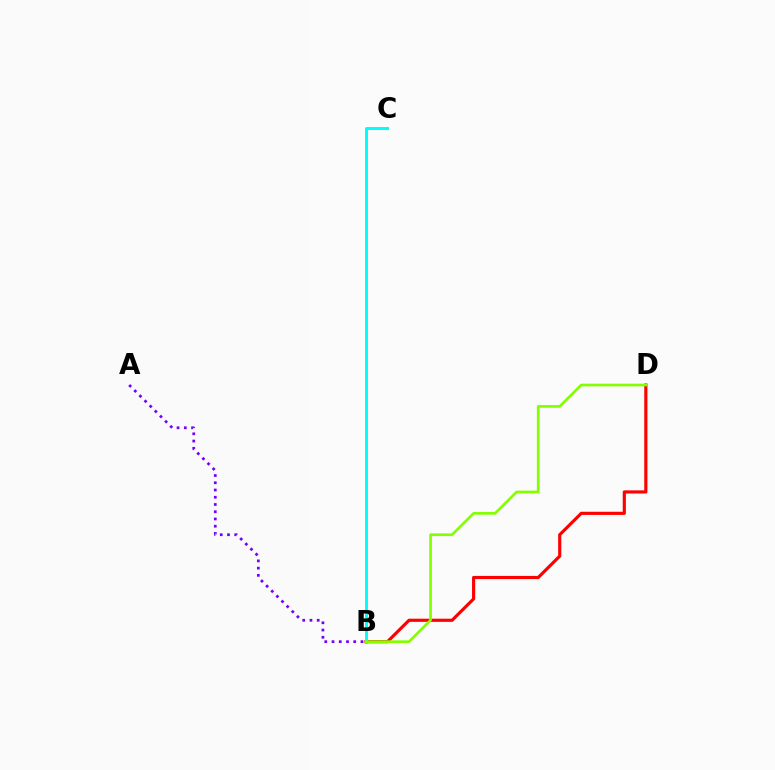{('B', 'D'): [{'color': '#ff0000', 'line_style': 'solid', 'thickness': 2.27}, {'color': '#84ff00', 'line_style': 'solid', 'thickness': 1.93}], ('A', 'B'): [{'color': '#7200ff', 'line_style': 'dotted', 'thickness': 1.97}], ('B', 'C'): [{'color': '#00fff6', 'line_style': 'solid', 'thickness': 2.11}]}